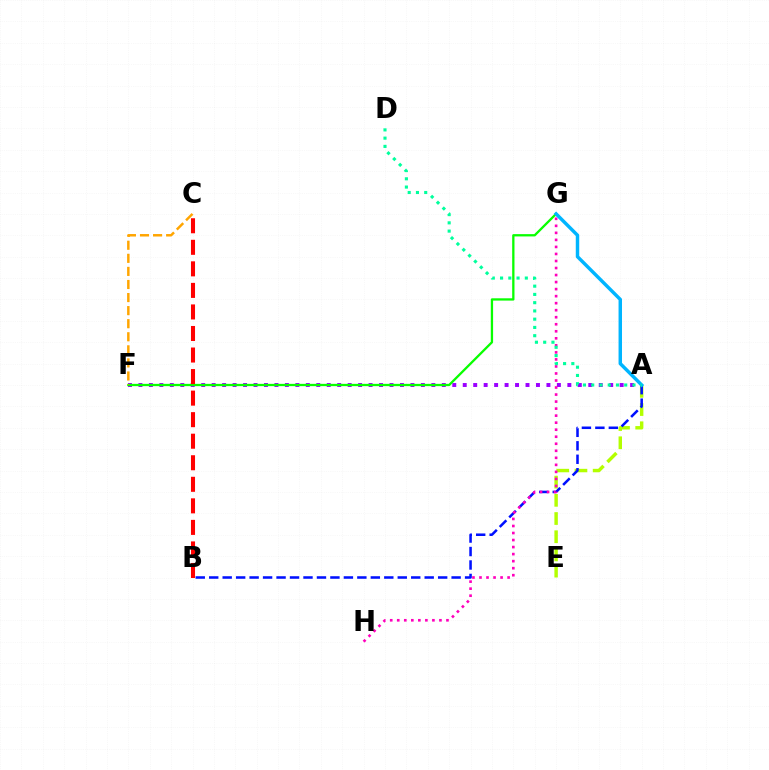{('A', 'F'): [{'color': '#9b00ff', 'line_style': 'dotted', 'thickness': 2.84}], ('A', 'E'): [{'color': '#b3ff00', 'line_style': 'dashed', 'thickness': 2.47}], ('A', 'B'): [{'color': '#0010ff', 'line_style': 'dashed', 'thickness': 1.83}], ('G', 'H'): [{'color': '#ff00bd', 'line_style': 'dotted', 'thickness': 1.91}], ('F', 'G'): [{'color': '#08ff00', 'line_style': 'solid', 'thickness': 1.65}], ('A', 'G'): [{'color': '#00b5ff', 'line_style': 'solid', 'thickness': 2.49}], ('B', 'C'): [{'color': '#ff0000', 'line_style': 'dashed', 'thickness': 2.93}], ('A', 'D'): [{'color': '#00ff9d', 'line_style': 'dotted', 'thickness': 2.24}], ('C', 'F'): [{'color': '#ffa500', 'line_style': 'dashed', 'thickness': 1.78}]}